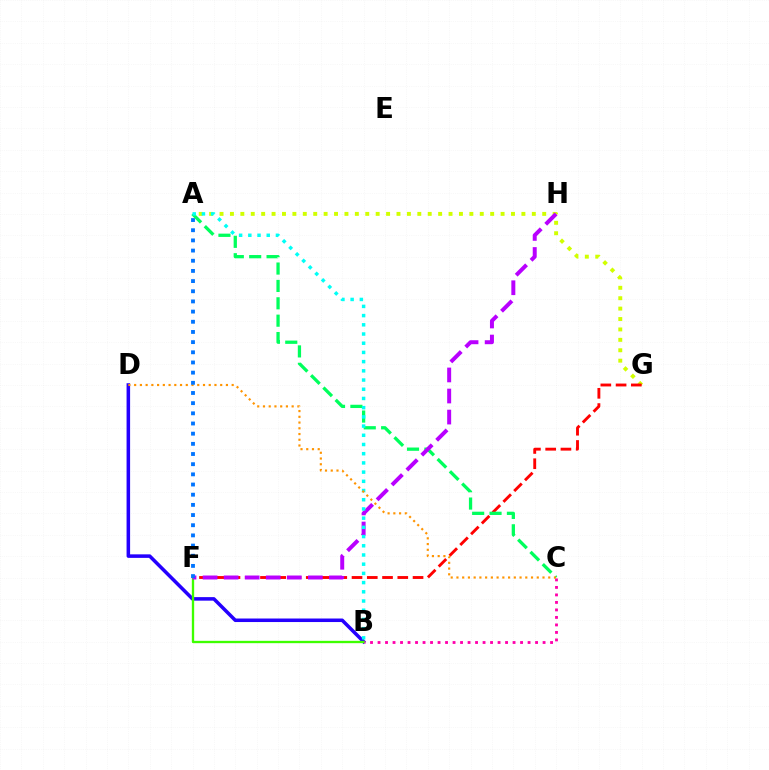{('A', 'G'): [{'color': '#d1ff00', 'line_style': 'dotted', 'thickness': 2.83}], ('B', 'D'): [{'color': '#2500ff', 'line_style': 'solid', 'thickness': 2.54}], ('F', 'G'): [{'color': '#ff0000', 'line_style': 'dashed', 'thickness': 2.07}], ('A', 'C'): [{'color': '#00ff5c', 'line_style': 'dashed', 'thickness': 2.36}], ('B', 'F'): [{'color': '#3dff00', 'line_style': 'solid', 'thickness': 1.68}], ('F', 'H'): [{'color': '#b900ff', 'line_style': 'dashed', 'thickness': 2.86}], ('B', 'C'): [{'color': '#ff00ac', 'line_style': 'dotted', 'thickness': 2.04}], ('A', 'B'): [{'color': '#00fff6', 'line_style': 'dotted', 'thickness': 2.5}], ('C', 'D'): [{'color': '#ff9400', 'line_style': 'dotted', 'thickness': 1.56}], ('A', 'F'): [{'color': '#0074ff', 'line_style': 'dotted', 'thickness': 2.76}]}